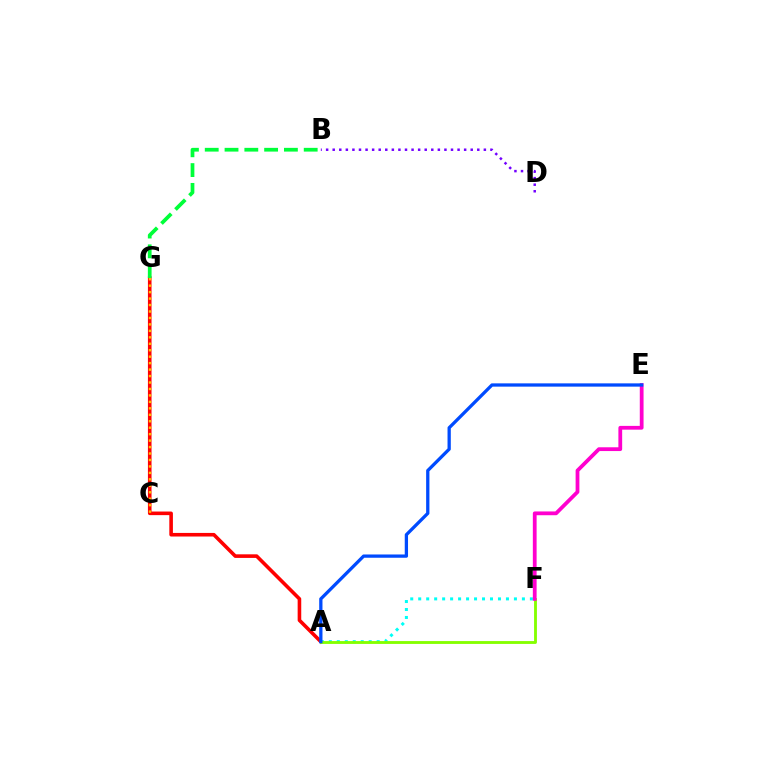{('A', 'G'): [{'color': '#ff0000', 'line_style': 'solid', 'thickness': 2.59}], ('C', 'G'): [{'color': '#ffbd00', 'line_style': 'dotted', 'thickness': 1.75}], ('A', 'F'): [{'color': '#00fff6', 'line_style': 'dotted', 'thickness': 2.17}, {'color': '#84ff00', 'line_style': 'solid', 'thickness': 2.05}], ('B', 'D'): [{'color': '#7200ff', 'line_style': 'dotted', 'thickness': 1.79}], ('E', 'F'): [{'color': '#ff00cf', 'line_style': 'solid', 'thickness': 2.72}], ('B', 'G'): [{'color': '#00ff39', 'line_style': 'dashed', 'thickness': 2.69}], ('A', 'E'): [{'color': '#004bff', 'line_style': 'solid', 'thickness': 2.36}]}